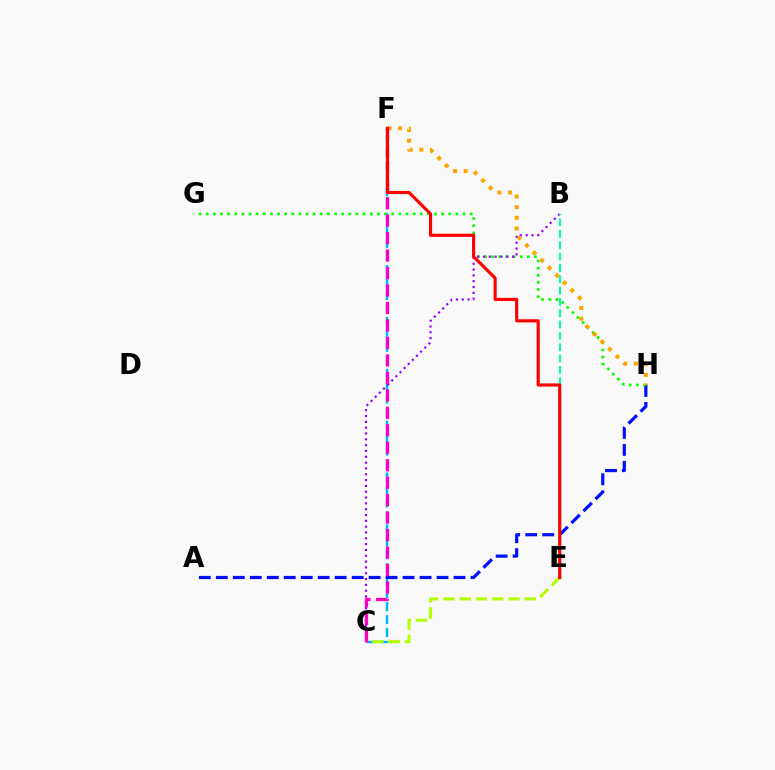{('C', 'F'): [{'color': '#00b5ff', 'line_style': 'dashed', 'thickness': 1.76}, {'color': '#ff00bd', 'line_style': 'dashed', 'thickness': 2.37}], ('A', 'H'): [{'color': '#0010ff', 'line_style': 'dashed', 'thickness': 2.31}], ('G', 'H'): [{'color': '#08ff00', 'line_style': 'dotted', 'thickness': 1.94}], ('C', 'E'): [{'color': '#b3ff00', 'line_style': 'dashed', 'thickness': 2.21}], ('B', 'C'): [{'color': '#9b00ff', 'line_style': 'dotted', 'thickness': 1.58}], ('F', 'H'): [{'color': '#ffa500', 'line_style': 'dotted', 'thickness': 2.89}], ('B', 'E'): [{'color': '#00ff9d', 'line_style': 'dashed', 'thickness': 1.54}], ('E', 'F'): [{'color': '#ff0000', 'line_style': 'solid', 'thickness': 2.27}]}